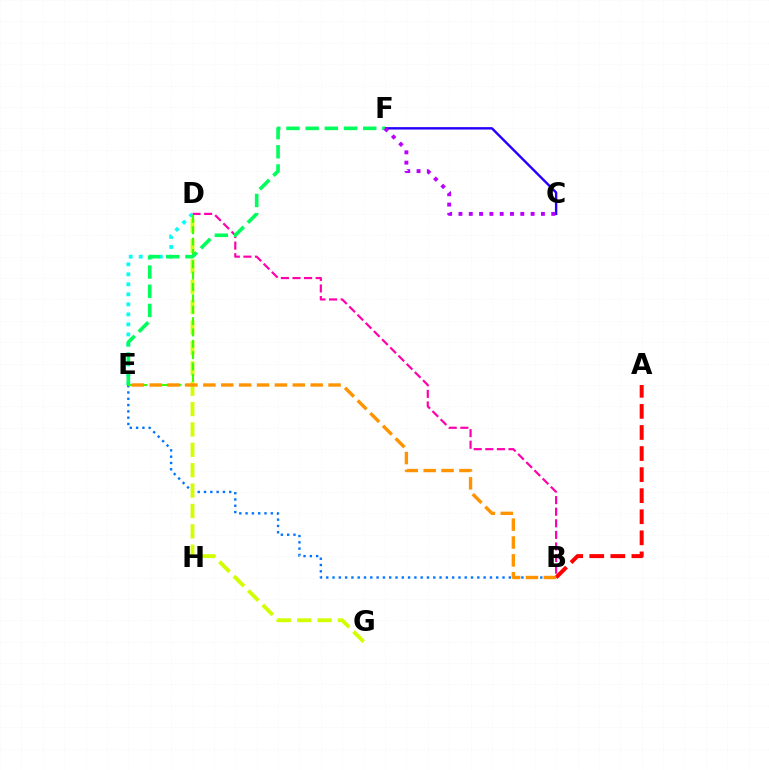{('B', 'D'): [{'color': '#ff00ac', 'line_style': 'dashed', 'thickness': 1.57}], ('D', 'E'): [{'color': '#00fff6', 'line_style': 'dotted', 'thickness': 2.72}, {'color': '#3dff00', 'line_style': 'dashed', 'thickness': 1.54}], ('A', 'B'): [{'color': '#ff0000', 'line_style': 'dashed', 'thickness': 2.86}], ('B', 'E'): [{'color': '#0074ff', 'line_style': 'dotted', 'thickness': 1.71}, {'color': '#ff9400', 'line_style': 'dashed', 'thickness': 2.43}], ('D', 'G'): [{'color': '#d1ff00', 'line_style': 'dashed', 'thickness': 2.77}], ('C', 'F'): [{'color': '#2500ff', 'line_style': 'solid', 'thickness': 1.73}, {'color': '#b900ff', 'line_style': 'dotted', 'thickness': 2.8}], ('E', 'F'): [{'color': '#00ff5c', 'line_style': 'dashed', 'thickness': 2.61}]}